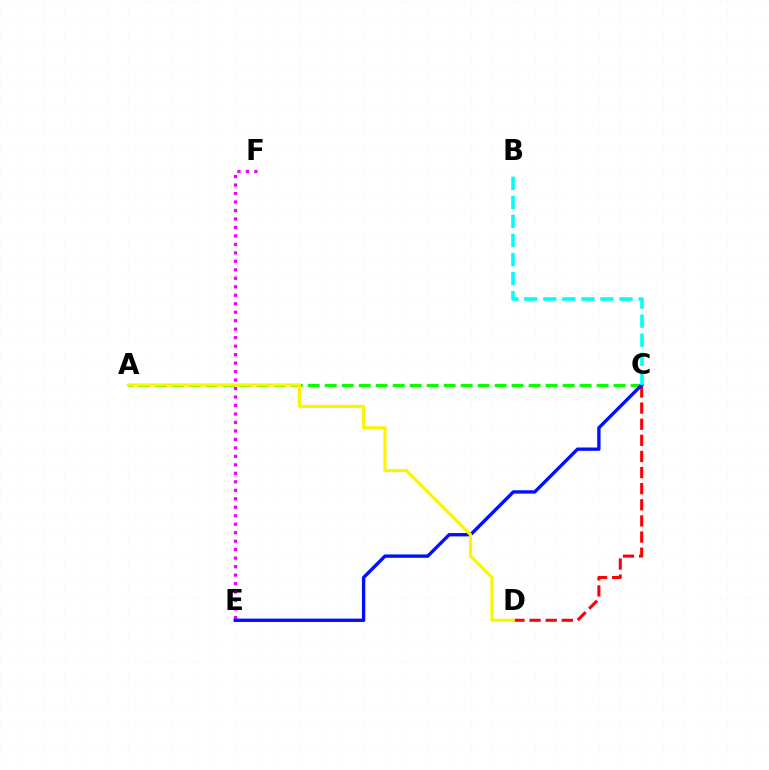{('A', 'C'): [{'color': '#08ff00', 'line_style': 'dashed', 'thickness': 2.31}], ('E', 'F'): [{'color': '#ee00ff', 'line_style': 'dotted', 'thickness': 2.3}], ('C', 'D'): [{'color': '#ff0000', 'line_style': 'dashed', 'thickness': 2.19}], ('C', 'E'): [{'color': '#0010ff', 'line_style': 'solid', 'thickness': 2.41}], ('A', 'D'): [{'color': '#fcf500', 'line_style': 'solid', 'thickness': 2.27}], ('B', 'C'): [{'color': '#00fff6', 'line_style': 'dashed', 'thickness': 2.59}]}